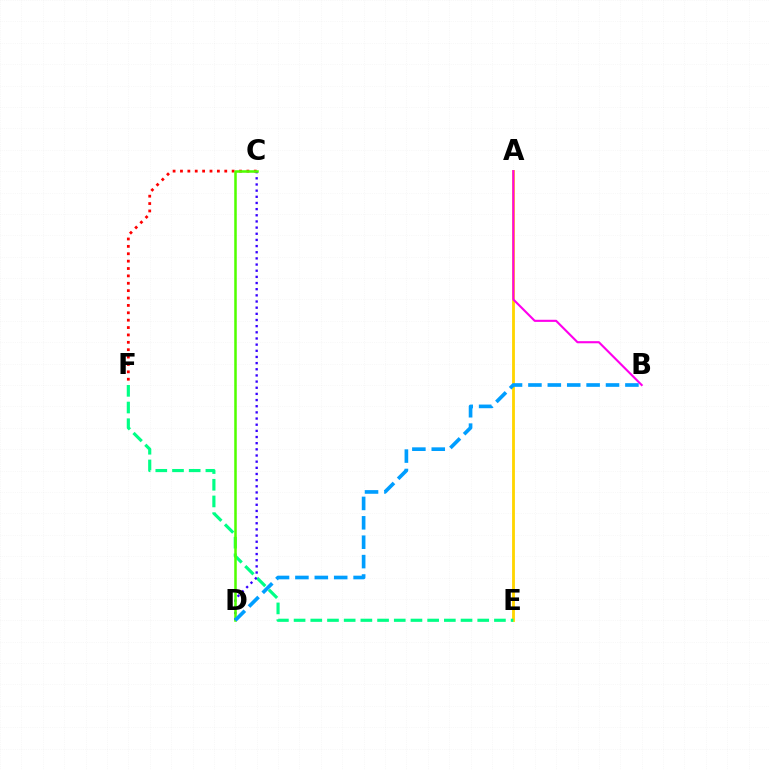{('A', 'E'): [{'color': '#ffd500', 'line_style': 'solid', 'thickness': 2.04}], ('A', 'B'): [{'color': '#ff00ed', 'line_style': 'solid', 'thickness': 1.53}], ('E', 'F'): [{'color': '#00ff86', 'line_style': 'dashed', 'thickness': 2.27}], ('C', 'D'): [{'color': '#3700ff', 'line_style': 'dotted', 'thickness': 1.67}, {'color': '#4fff00', 'line_style': 'solid', 'thickness': 1.82}], ('C', 'F'): [{'color': '#ff0000', 'line_style': 'dotted', 'thickness': 2.01}], ('B', 'D'): [{'color': '#009eff', 'line_style': 'dashed', 'thickness': 2.63}]}